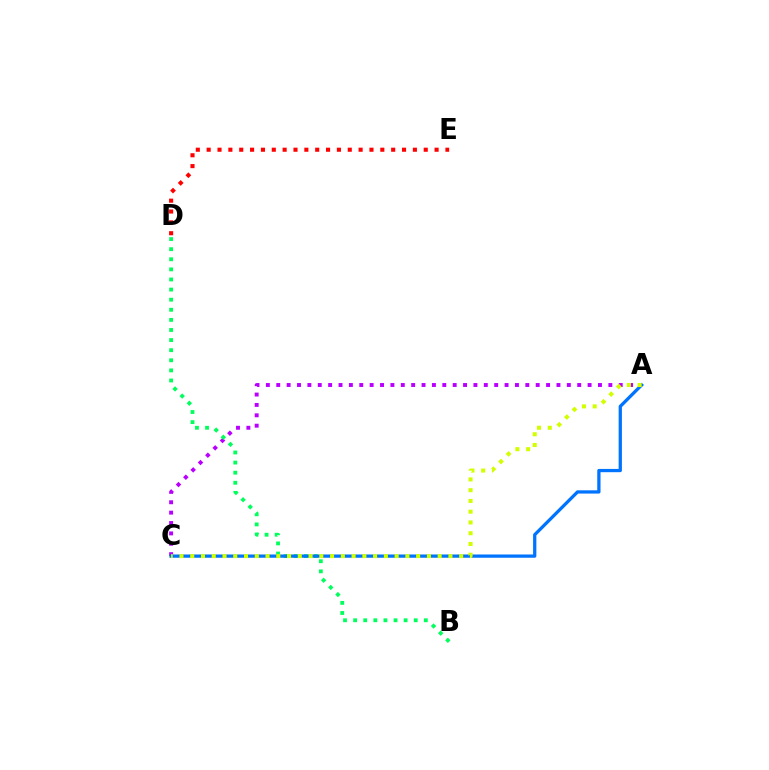{('D', 'E'): [{'color': '#ff0000', 'line_style': 'dotted', 'thickness': 2.95}], ('A', 'C'): [{'color': '#b900ff', 'line_style': 'dotted', 'thickness': 2.82}, {'color': '#0074ff', 'line_style': 'solid', 'thickness': 2.35}, {'color': '#d1ff00', 'line_style': 'dotted', 'thickness': 2.92}], ('B', 'D'): [{'color': '#00ff5c', 'line_style': 'dotted', 'thickness': 2.74}]}